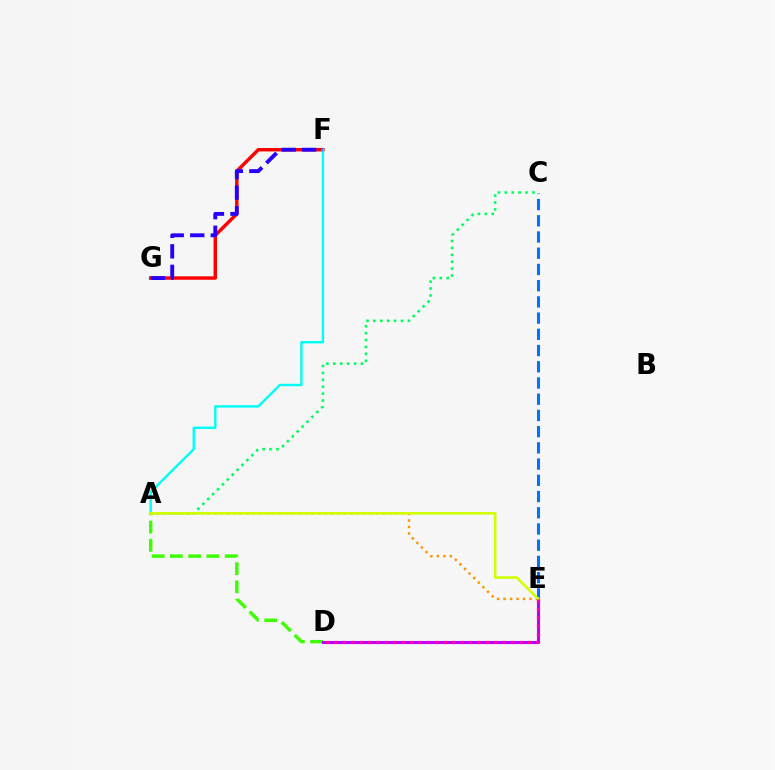{('A', 'E'): [{'color': '#ff9400', 'line_style': 'dotted', 'thickness': 1.76}, {'color': '#d1ff00', 'line_style': 'solid', 'thickness': 1.88}], ('F', 'G'): [{'color': '#ff0000', 'line_style': 'solid', 'thickness': 2.47}, {'color': '#2500ff', 'line_style': 'dashed', 'thickness': 2.79}], ('A', 'F'): [{'color': '#00fff6', 'line_style': 'solid', 'thickness': 1.74}], ('A', 'C'): [{'color': '#00ff5c', 'line_style': 'dotted', 'thickness': 1.88}], ('C', 'E'): [{'color': '#0074ff', 'line_style': 'dashed', 'thickness': 2.2}], ('A', 'D'): [{'color': '#3dff00', 'line_style': 'dashed', 'thickness': 2.48}], ('D', 'E'): [{'color': '#b900ff', 'line_style': 'solid', 'thickness': 2.23}, {'color': '#ff00ac', 'line_style': 'dotted', 'thickness': 2.28}]}